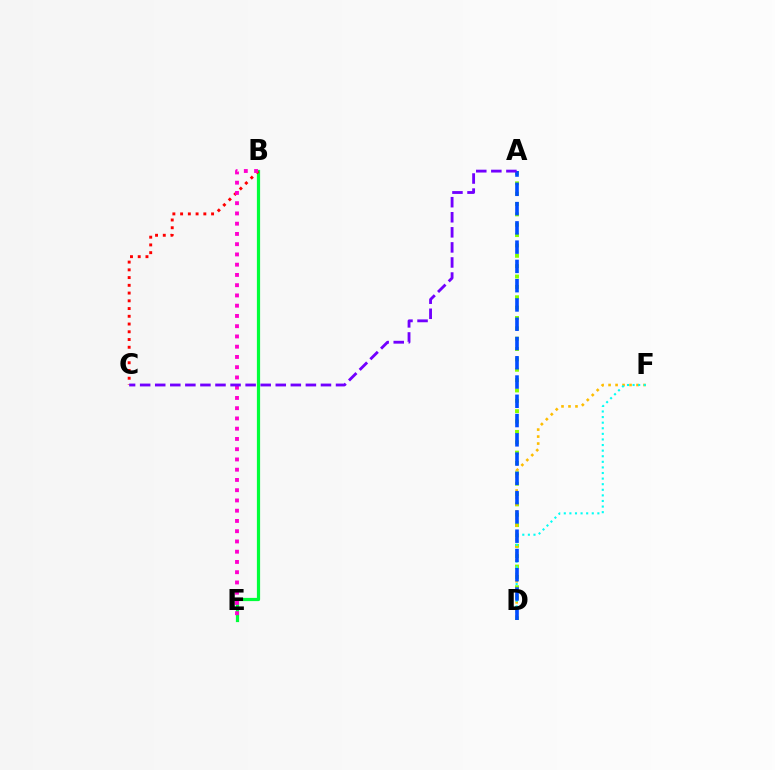{('B', 'E'): [{'color': '#00ff39', 'line_style': 'solid', 'thickness': 2.31}, {'color': '#ff00cf', 'line_style': 'dotted', 'thickness': 2.79}], ('B', 'C'): [{'color': '#ff0000', 'line_style': 'dotted', 'thickness': 2.1}], ('A', 'D'): [{'color': '#84ff00', 'line_style': 'dotted', 'thickness': 2.81}, {'color': '#004bff', 'line_style': 'dashed', 'thickness': 2.62}], ('D', 'F'): [{'color': '#ffbd00', 'line_style': 'dotted', 'thickness': 1.9}, {'color': '#00fff6', 'line_style': 'dotted', 'thickness': 1.52}], ('A', 'C'): [{'color': '#7200ff', 'line_style': 'dashed', 'thickness': 2.05}]}